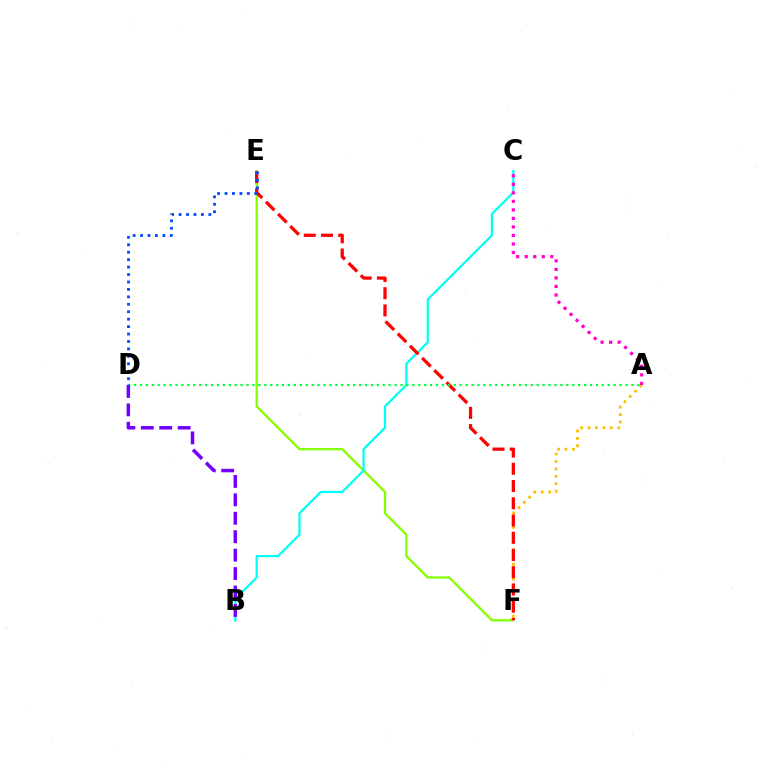{('E', 'F'): [{'color': '#84ff00', 'line_style': 'solid', 'thickness': 1.65}, {'color': '#ff0000', 'line_style': 'dashed', 'thickness': 2.34}], ('A', 'F'): [{'color': '#ffbd00', 'line_style': 'dotted', 'thickness': 2.01}], ('B', 'C'): [{'color': '#00fff6', 'line_style': 'solid', 'thickness': 1.62}], ('A', 'D'): [{'color': '#00ff39', 'line_style': 'dotted', 'thickness': 1.61}], ('B', 'D'): [{'color': '#7200ff', 'line_style': 'dashed', 'thickness': 2.5}], ('D', 'E'): [{'color': '#004bff', 'line_style': 'dotted', 'thickness': 2.02}], ('A', 'C'): [{'color': '#ff00cf', 'line_style': 'dotted', 'thickness': 2.32}]}